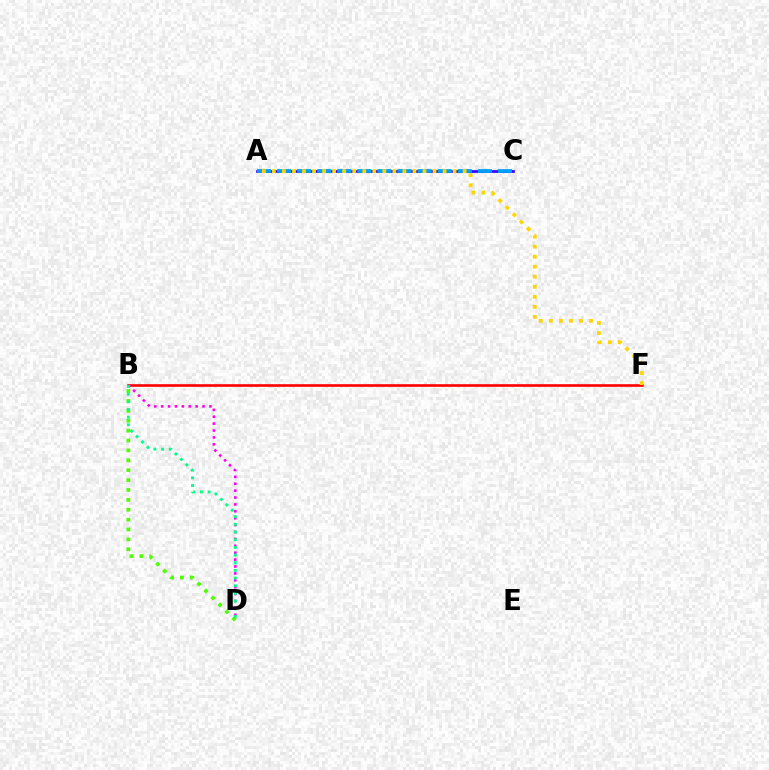{('B', 'F'): [{'color': '#ff0000', 'line_style': 'solid', 'thickness': 1.89}], ('A', 'C'): [{'color': '#3700ff', 'line_style': 'solid', 'thickness': 1.95}, {'color': '#009eff', 'line_style': 'dashed', 'thickness': 2.73}], ('B', 'D'): [{'color': '#4fff00', 'line_style': 'dotted', 'thickness': 2.69}, {'color': '#ff00ed', 'line_style': 'dotted', 'thickness': 1.87}, {'color': '#00ff86', 'line_style': 'dotted', 'thickness': 2.09}], ('A', 'F'): [{'color': '#ffd500', 'line_style': 'dotted', 'thickness': 2.73}]}